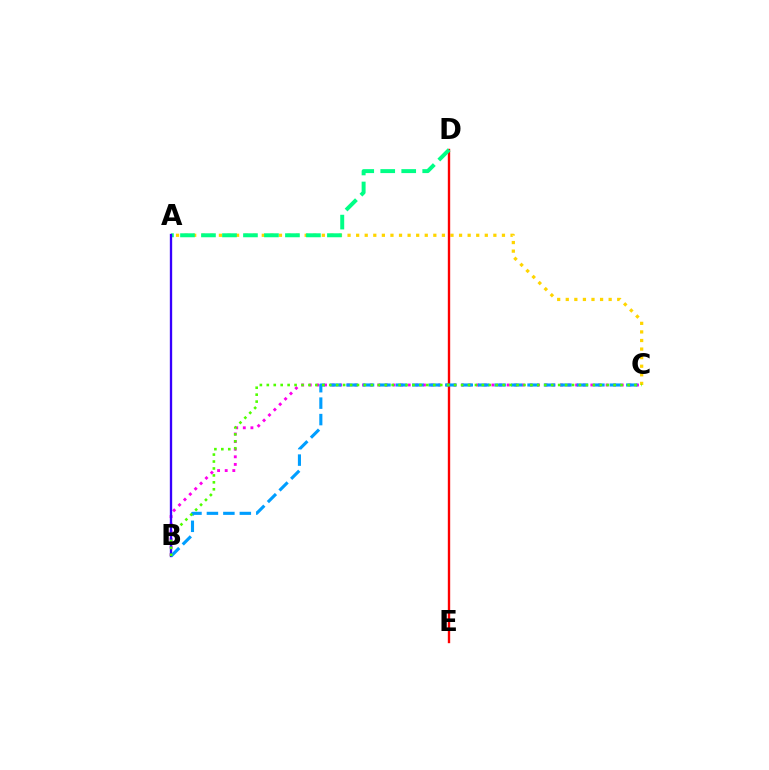{('B', 'C'): [{'color': '#ff00ed', 'line_style': 'dotted', 'thickness': 2.07}, {'color': '#009eff', 'line_style': 'dashed', 'thickness': 2.24}, {'color': '#4fff00', 'line_style': 'dotted', 'thickness': 1.88}], ('A', 'C'): [{'color': '#ffd500', 'line_style': 'dotted', 'thickness': 2.33}], ('D', 'E'): [{'color': '#ff0000', 'line_style': 'solid', 'thickness': 1.71}], ('A', 'D'): [{'color': '#00ff86', 'line_style': 'dashed', 'thickness': 2.85}], ('A', 'B'): [{'color': '#3700ff', 'line_style': 'solid', 'thickness': 1.68}]}